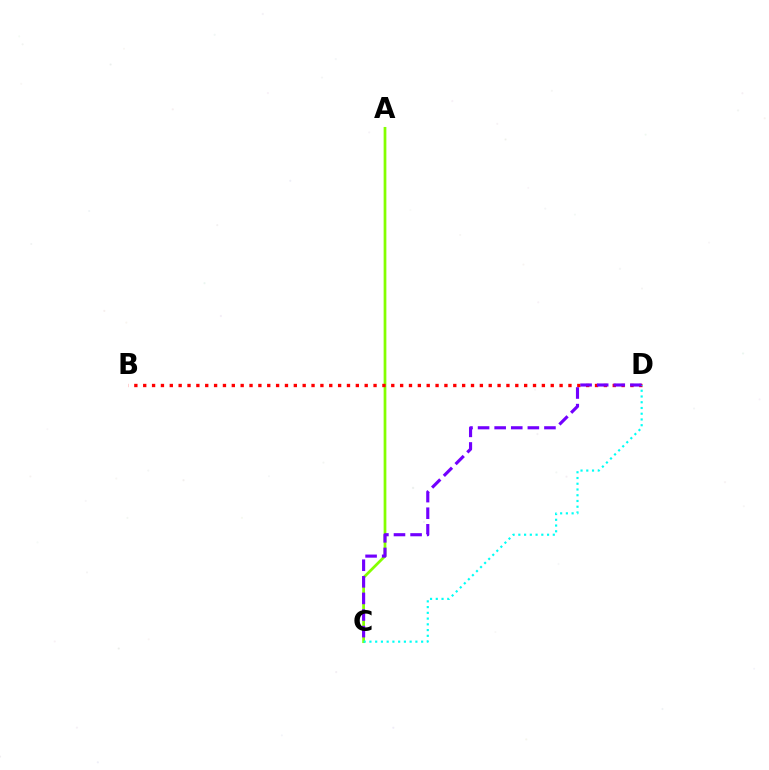{('A', 'C'): [{'color': '#84ff00', 'line_style': 'solid', 'thickness': 1.97}], ('B', 'D'): [{'color': '#ff0000', 'line_style': 'dotted', 'thickness': 2.41}], ('C', 'D'): [{'color': '#00fff6', 'line_style': 'dotted', 'thickness': 1.56}, {'color': '#7200ff', 'line_style': 'dashed', 'thickness': 2.25}]}